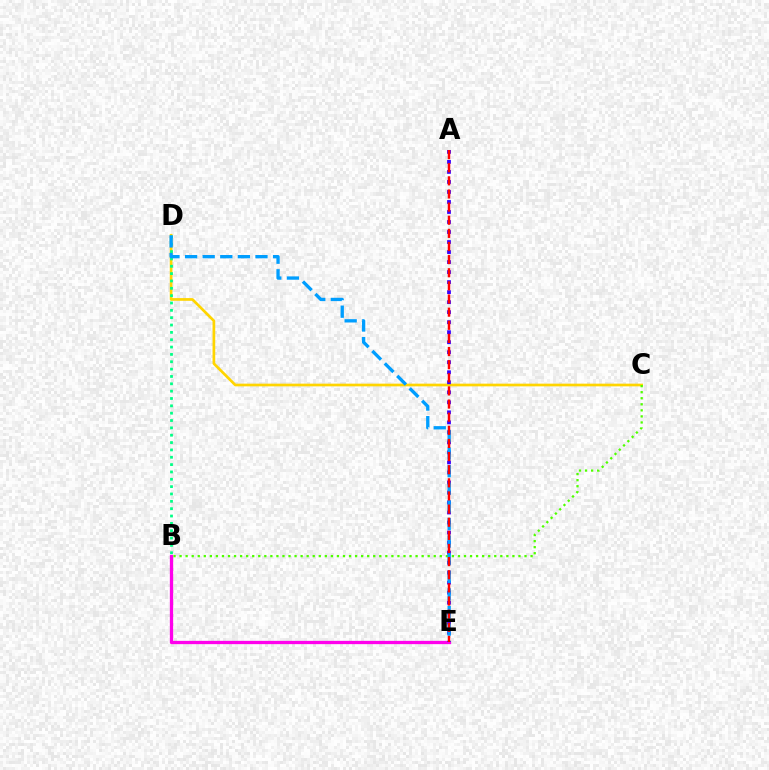{('C', 'D'): [{'color': '#ffd500', 'line_style': 'solid', 'thickness': 1.94}], ('B', 'E'): [{'color': '#ff00ed', 'line_style': 'solid', 'thickness': 2.37}], ('B', 'C'): [{'color': '#4fff00', 'line_style': 'dotted', 'thickness': 1.64}], ('B', 'D'): [{'color': '#00ff86', 'line_style': 'dotted', 'thickness': 2.0}], ('A', 'E'): [{'color': '#3700ff', 'line_style': 'dotted', 'thickness': 2.72}, {'color': '#ff0000', 'line_style': 'dashed', 'thickness': 1.78}], ('D', 'E'): [{'color': '#009eff', 'line_style': 'dashed', 'thickness': 2.39}]}